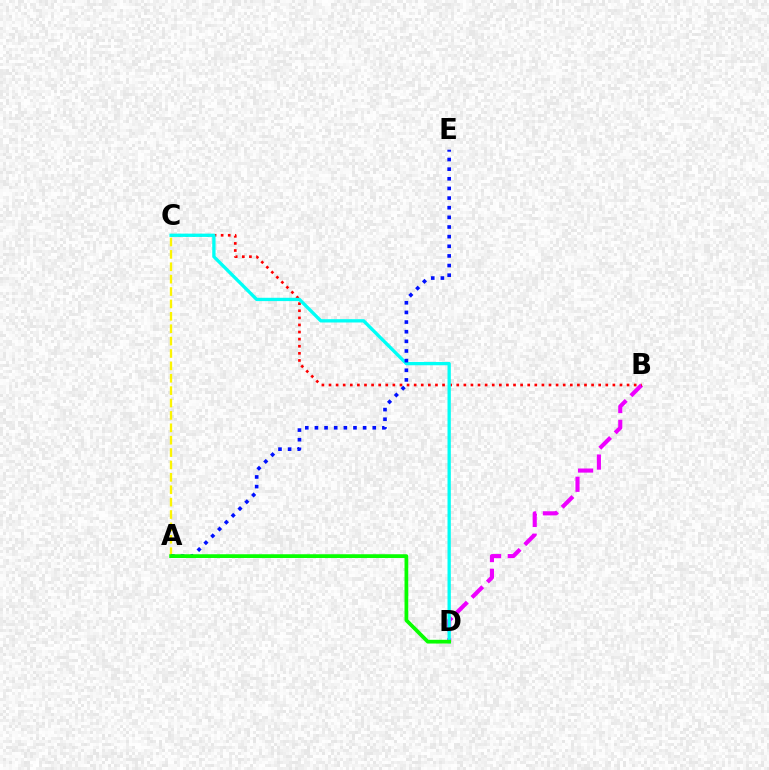{('B', 'D'): [{'color': '#ee00ff', 'line_style': 'dashed', 'thickness': 2.96}], ('B', 'C'): [{'color': '#ff0000', 'line_style': 'dotted', 'thickness': 1.93}], ('A', 'C'): [{'color': '#fcf500', 'line_style': 'dashed', 'thickness': 1.68}], ('C', 'D'): [{'color': '#00fff6', 'line_style': 'solid', 'thickness': 2.38}], ('A', 'E'): [{'color': '#0010ff', 'line_style': 'dotted', 'thickness': 2.62}], ('A', 'D'): [{'color': '#08ff00', 'line_style': 'solid', 'thickness': 2.7}]}